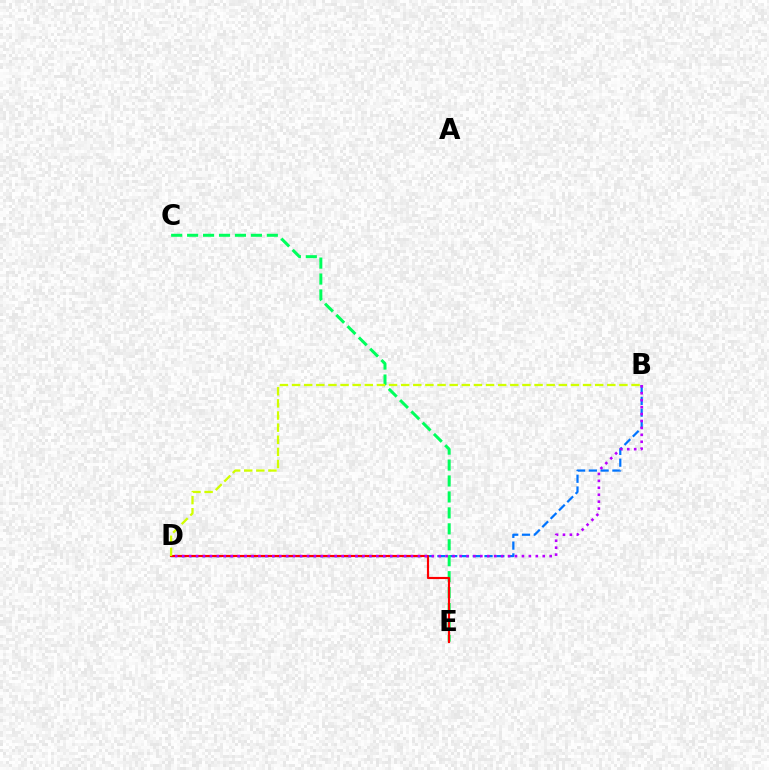{('B', 'D'): [{'color': '#0074ff', 'line_style': 'dashed', 'thickness': 1.6}, {'color': '#b900ff', 'line_style': 'dotted', 'thickness': 1.88}, {'color': '#d1ff00', 'line_style': 'dashed', 'thickness': 1.65}], ('C', 'E'): [{'color': '#00ff5c', 'line_style': 'dashed', 'thickness': 2.17}], ('D', 'E'): [{'color': '#ff0000', 'line_style': 'solid', 'thickness': 1.55}]}